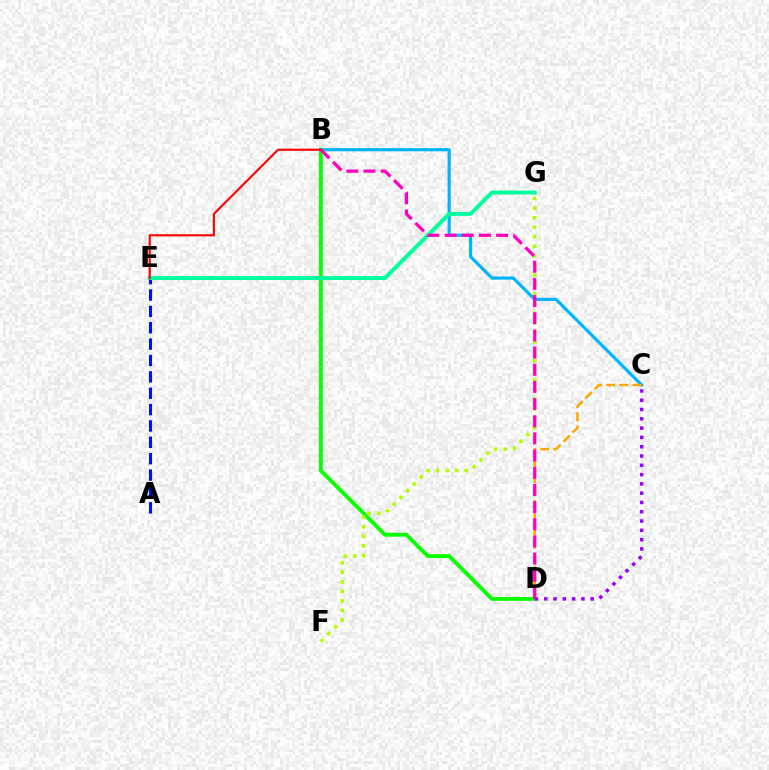{('B', 'D'): [{'color': '#08ff00', 'line_style': 'solid', 'thickness': 2.79}, {'color': '#ff00bd', 'line_style': 'dashed', 'thickness': 2.33}], ('B', 'C'): [{'color': '#00b5ff', 'line_style': 'solid', 'thickness': 2.28}], ('A', 'E'): [{'color': '#0010ff', 'line_style': 'dashed', 'thickness': 2.22}], ('C', 'D'): [{'color': '#ffa500', 'line_style': 'dashed', 'thickness': 1.78}, {'color': '#9b00ff', 'line_style': 'dotted', 'thickness': 2.52}], ('F', 'G'): [{'color': '#b3ff00', 'line_style': 'dotted', 'thickness': 2.6}], ('E', 'G'): [{'color': '#00ff9d', 'line_style': 'solid', 'thickness': 2.81}], ('B', 'E'): [{'color': '#ff0000', 'line_style': 'solid', 'thickness': 1.52}]}